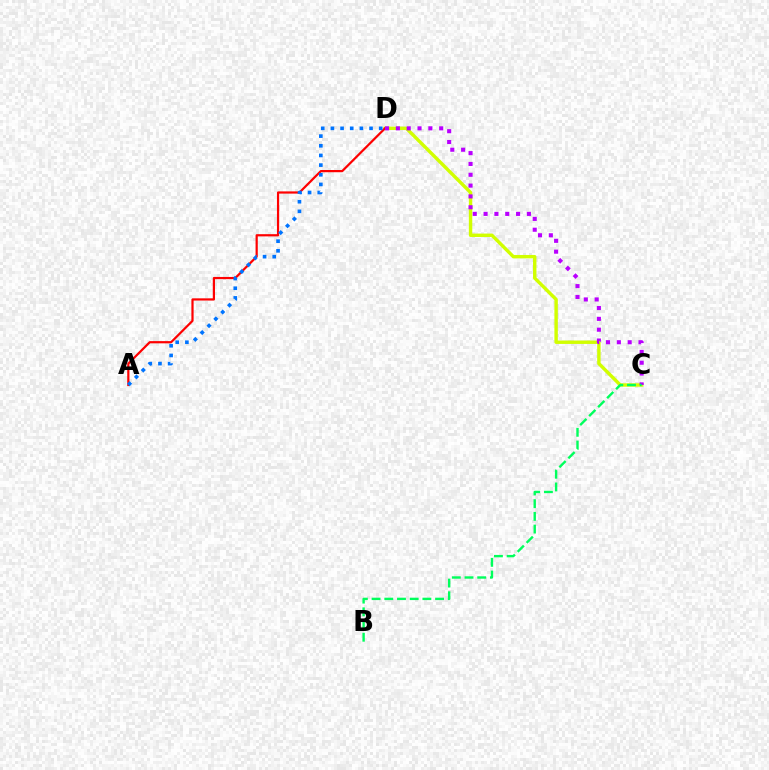{('C', 'D'): [{'color': '#d1ff00', 'line_style': 'solid', 'thickness': 2.46}, {'color': '#b900ff', 'line_style': 'dotted', 'thickness': 2.94}], ('A', 'D'): [{'color': '#ff0000', 'line_style': 'solid', 'thickness': 1.59}, {'color': '#0074ff', 'line_style': 'dotted', 'thickness': 2.63}], ('B', 'C'): [{'color': '#00ff5c', 'line_style': 'dashed', 'thickness': 1.73}]}